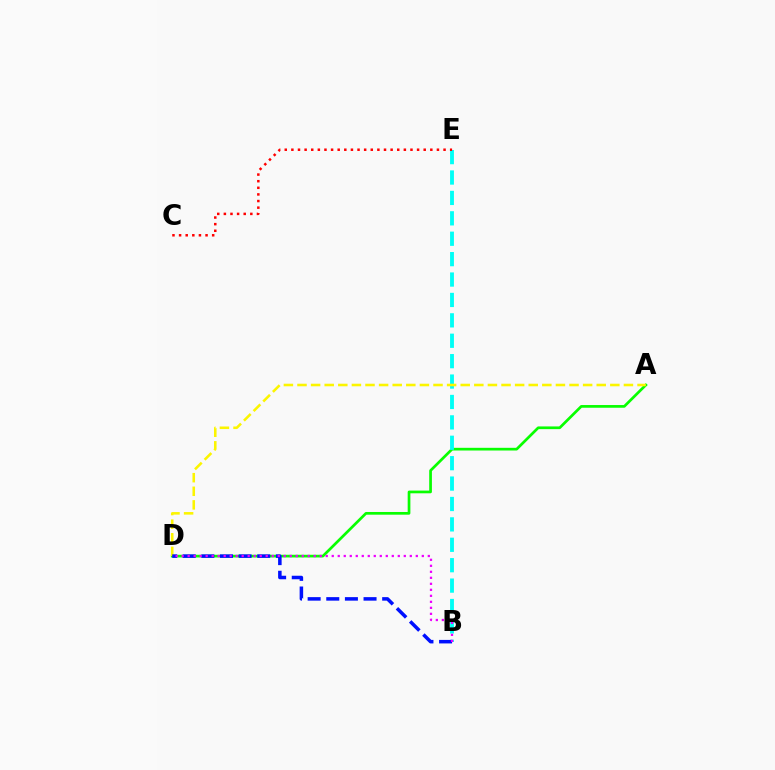{('A', 'D'): [{'color': '#08ff00', 'line_style': 'solid', 'thickness': 1.95}, {'color': '#fcf500', 'line_style': 'dashed', 'thickness': 1.85}], ('B', 'E'): [{'color': '#00fff6', 'line_style': 'dashed', 'thickness': 2.77}], ('B', 'D'): [{'color': '#0010ff', 'line_style': 'dashed', 'thickness': 2.53}, {'color': '#ee00ff', 'line_style': 'dotted', 'thickness': 1.63}], ('C', 'E'): [{'color': '#ff0000', 'line_style': 'dotted', 'thickness': 1.8}]}